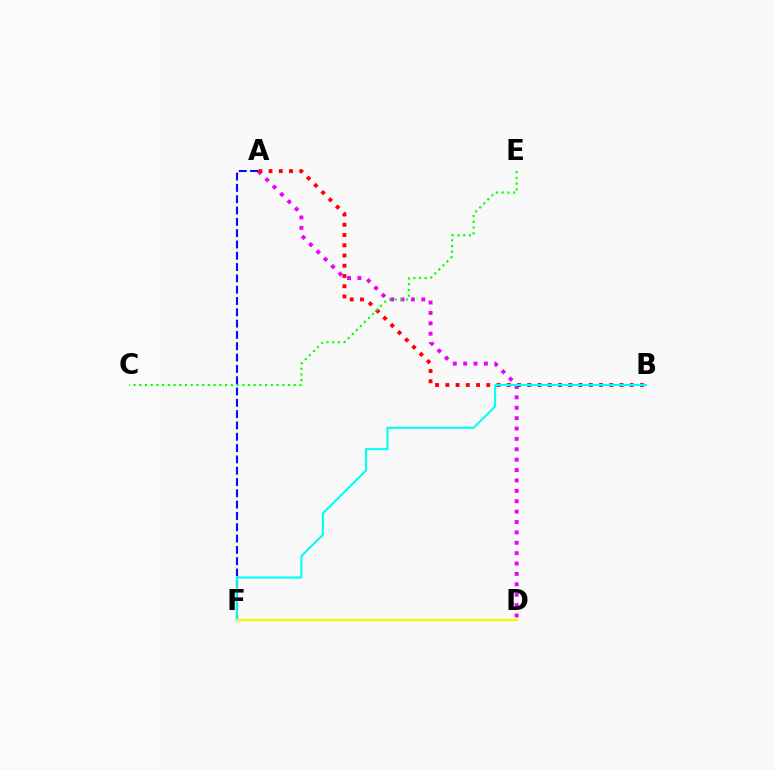{('A', 'D'): [{'color': '#ee00ff', 'line_style': 'dotted', 'thickness': 2.82}], ('A', 'B'): [{'color': '#ff0000', 'line_style': 'dotted', 'thickness': 2.78}], ('C', 'E'): [{'color': '#08ff00', 'line_style': 'dotted', 'thickness': 1.55}], ('A', 'F'): [{'color': '#0010ff', 'line_style': 'dashed', 'thickness': 1.54}], ('B', 'F'): [{'color': '#00fff6', 'line_style': 'solid', 'thickness': 1.52}], ('D', 'F'): [{'color': '#fcf500', 'line_style': 'solid', 'thickness': 1.59}]}